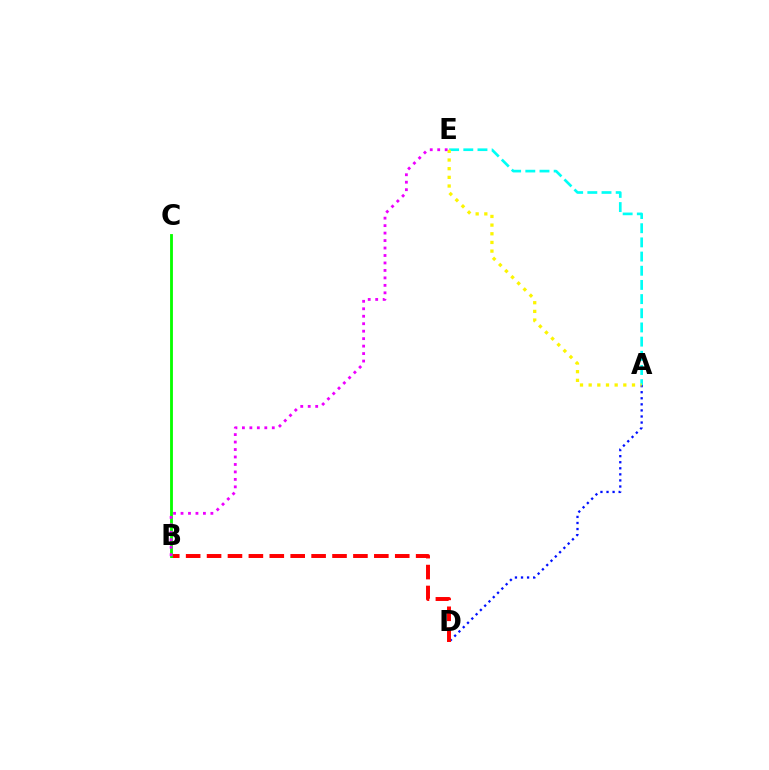{('A', 'D'): [{'color': '#0010ff', 'line_style': 'dotted', 'thickness': 1.65}], ('B', 'D'): [{'color': '#ff0000', 'line_style': 'dashed', 'thickness': 2.84}], ('A', 'E'): [{'color': '#00fff6', 'line_style': 'dashed', 'thickness': 1.93}, {'color': '#fcf500', 'line_style': 'dotted', 'thickness': 2.35}], ('B', 'C'): [{'color': '#08ff00', 'line_style': 'solid', 'thickness': 2.04}], ('B', 'E'): [{'color': '#ee00ff', 'line_style': 'dotted', 'thickness': 2.03}]}